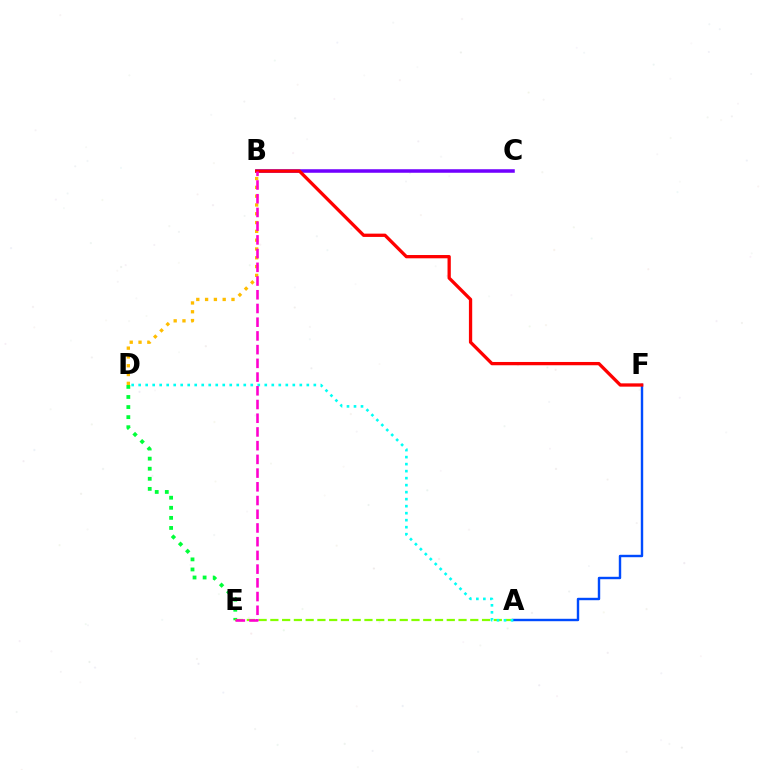{('B', 'D'): [{'color': '#ffbd00', 'line_style': 'dotted', 'thickness': 2.39}], ('D', 'E'): [{'color': '#00ff39', 'line_style': 'dotted', 'thickness': 2.74}], ('A', 'F'): [{'color': '#004bff', 'line_style': 'solid', 'thickness': 1.74}], ('A', 'E'): [{'color': '#84ff00', 'line_style': 'dashed', 'thickness': 1.6}], ('B', 'C'): [{'color': '#7200ff', 'line_style': 'solid', 'thickness': 2.54}], ('B', 'F'): [{'color': '#ff0000', 'line_style': 'solid', 'thickness': 2.37}], ('A', 'D'): [{'color': '#00fff6', 'line_style': 'dotted', 'thickness': 1.9}], ('B', 'E'): [{'color': '#ff00cf', 'line_style': 'dashed', 'thickness': 1.86}]}